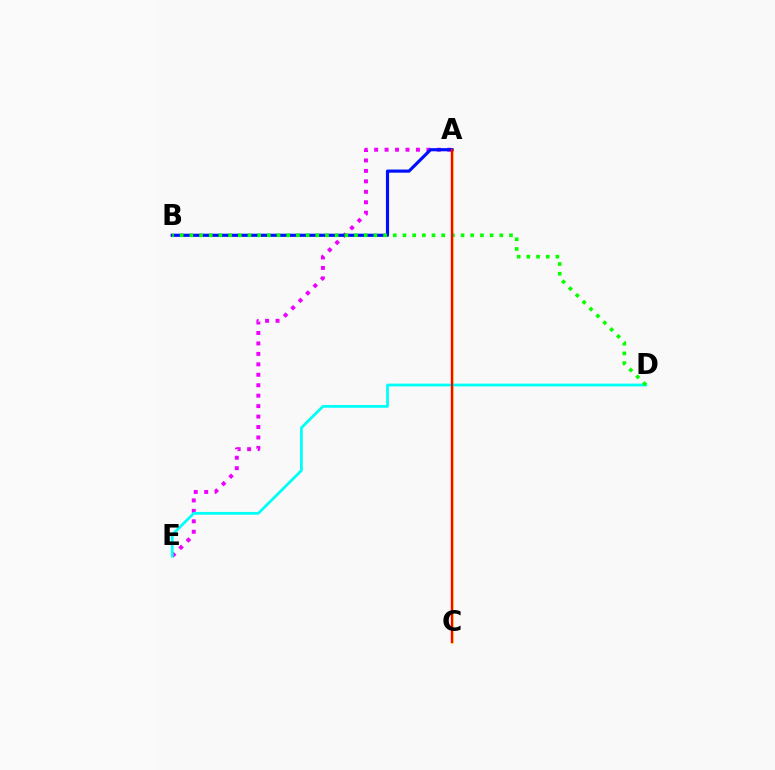{('A', 'E'): [{'color': '#ee00ff', 'line_style': 'dotted', 'thickness': 2.84}], ('A', 'C'): [{'color': '#fcf500', 'line_style': 'solid', 'thickness': 1.92}, {'color': '#ff0000', 'line_style': 'solid', 'thickness': 1.68}], ('A', 'B'): [{'color': '#0010ff', 'line_style': 'solid', 'thickness': 2.27}], ('D', 'E'): [{'color': '#00fff6', 'line_style': 'solid', 'thickness': 2.0}], ('B', 'D'): [{'color': '#08ff00', 'line_style': 'dotted', 'thickness': 2.63}]}